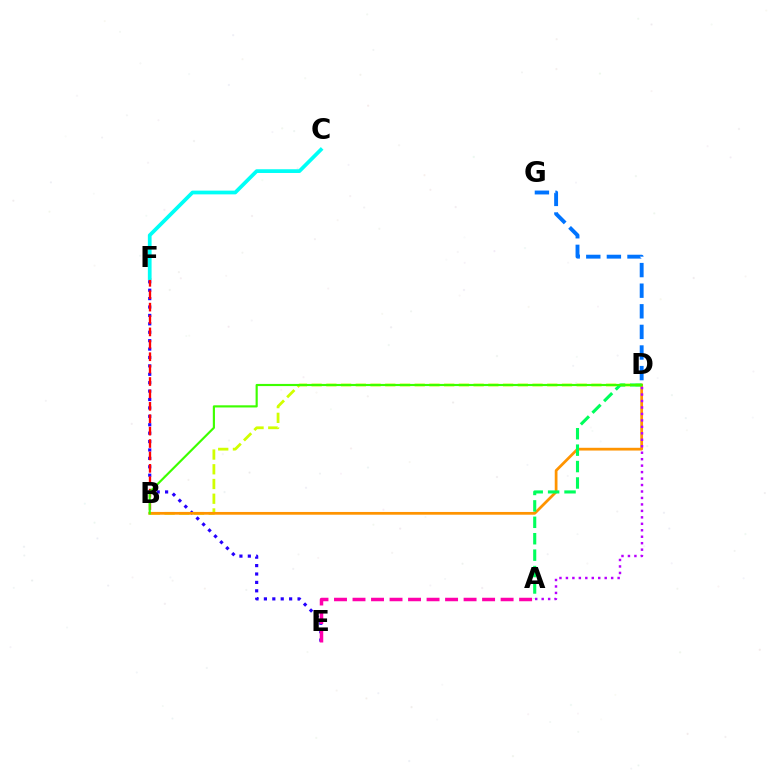{('E', 'F'): [{'color': '#2500ff', 'line_style': 'dotted', 'thickness': 2.28}], ('A', 'E'): [{'color': '#ff00ac', 'line_style': 'dashed', 'thickness': 2.51}], ('B', 'D'): [{'color': '#d1ff00', 'line_style': 'dashed', 'thickness': 2.0}, {'color': '#ff9400', 'line_style': 'solid', 'thickness': 1.98}, {'color': '#3dff00', 'line_style': 'solid', 'thickness': 1.56}], ('B', 'F'): [{'color': '#ff0000', 'line_style': 'dashed', 'thickness': 1.68}], ('C', 'F'): [{'color': '#00fff6', 'line_style': 'solid', 'thickness': 2.69}], ('A', 'D'): [{'color': '#00ff5c', 'line_style': 'dashed', 'thickness': 2.23}, {'color': '#b900ff', 'line_style': 'dotted', 'thickness': 1.76}], ('D', 'G'): [{'color': '#0074ff', 'line_style': 'dashed', 'thickness': 2.8}]}